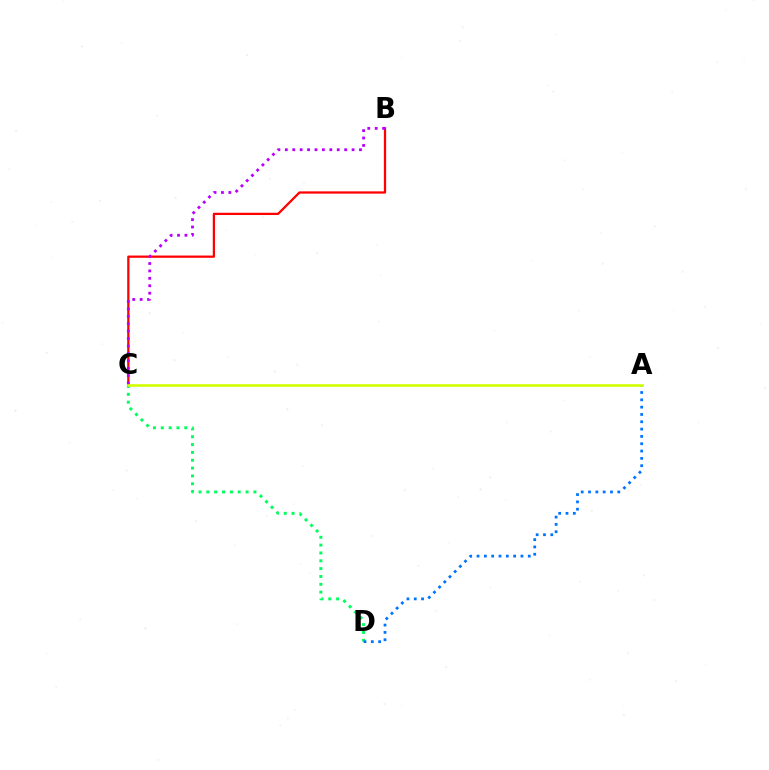{('C', 'D'): [{'color': '#00ff5c', 'line_style': 'dotted', 'thickness': 2.13}], ('B', 'C'): [{'color': '#ff0000', 'line_style': 'solid', 'thickness': 1.63}, {'color': '#b900ff', 'line_style': 'dotted', 'thickness': 2.02}], ('A', 'D'): [{'color': '#0074ff', 'line_style': 'dotted', 'thickness': 1.99}], ('A', 'C'): [{'color': '#d1ff00', 'line_style': 'solid', 'thickness': 1.88}]}